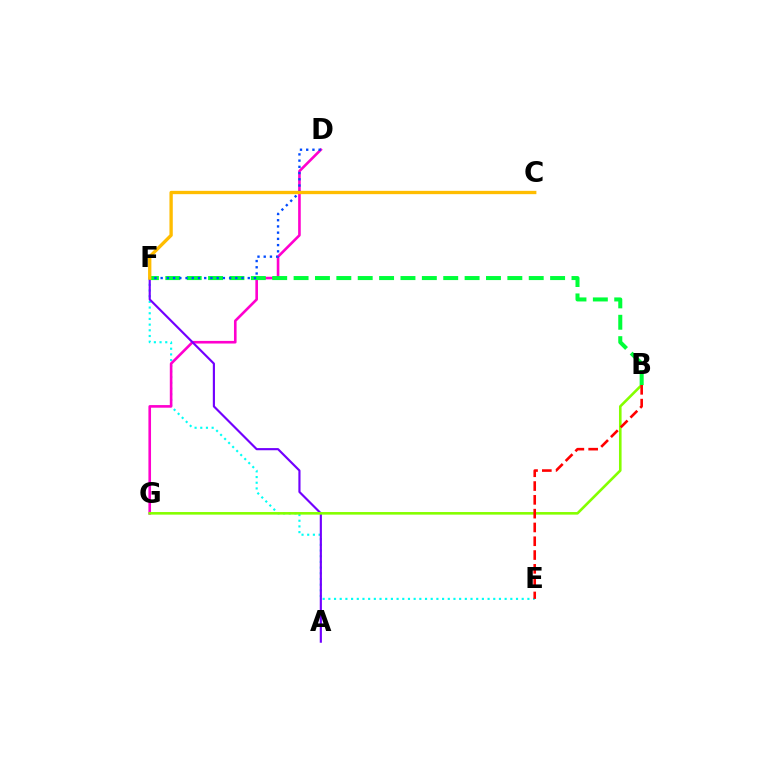{('E', 'F'): [{'color': '#00fff6', 'line_style': 'dotted', 'thickness': 1.55}], ('D', 'G'): [{'color': '#ff00cf', 'line_style': 'solid', 'thickness': 1.89}], ('A', 'F'): [{'color': '#7200ff', 'line_style': 'solid', 'thickness': 1.55}], ('B', 'G'): [{'color': '#84ff00', 'line_style': 'solid', 'thickness': 1.87}], ('B', 'F'): [{'color': '#00ff39', 'line_style': 'dashed', 'thickness': 2.9}], ('D', 'F'): [{'color': '#004bff', 'line_style': 'dotted', 'thickness': 1.69}], ('C', 'F'): [{'color': '#ffbd00', 'line_style': 'solid', 'thickness': 2.39}], ('B', 'E'): [{'color': '#ff0000', 'line_style': 'dashed', 'thickness': 1.87}]}